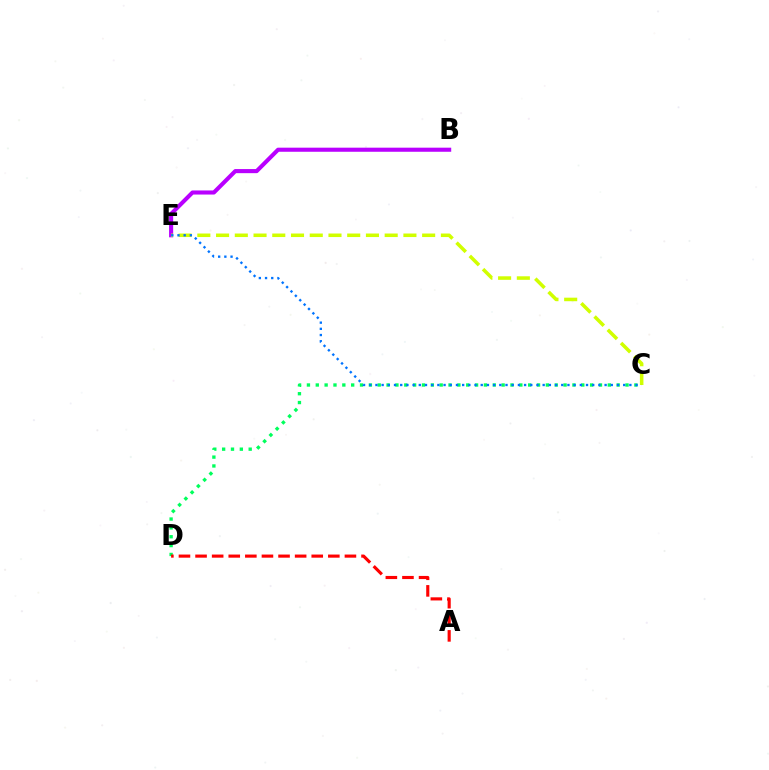{('B', 'E'): [{'color': '#b900ff', 'line_style': 'solid', 'thickness': 2.95}], ('C', 'D'): [{'color': '#00ff5c', 'line_style': 'dotted', 'thickness': 2.4}], ('C', 'E'): [{'color': '#d1ff00', 'line_style': 'dashed', 'thickness': 2.55}, {'color': '#0074ff', 'line_style': 'dotted', 'thickness': 1.68}], ('A', 'D'): [{'color': '#ff0000', 'line_style': 'dashed', 'thickness': 2.25}]}